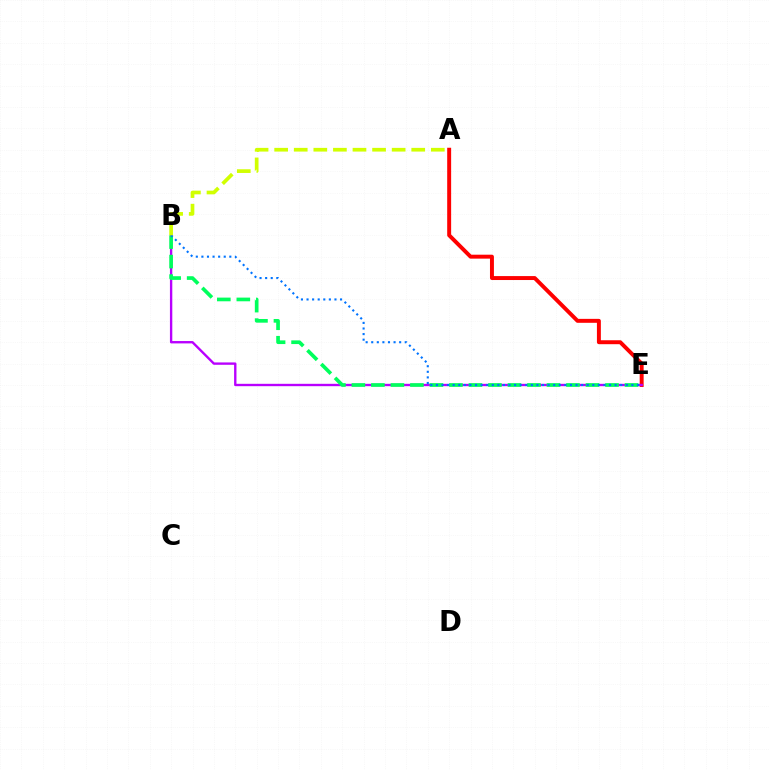{('A', 'E'): [{'color': '#ff0000', 'line_style': 'solid', 'thickness': 2.84}], ('B', 'E'): [{'color': '#b900ff', 'line_style': 'solid', 'thickness': 1.7}, {'color': '#00ff5c', 'line_style': 'dashed', 'thickness': 2.65}, {'color': '#0074ff', 'line_style': 'dotted', 'thickness': 1.52}], ('A', 'B'): [{'color': '#d1ff00', 'line_style': 'dashed', 'thickness': 2.66}]}